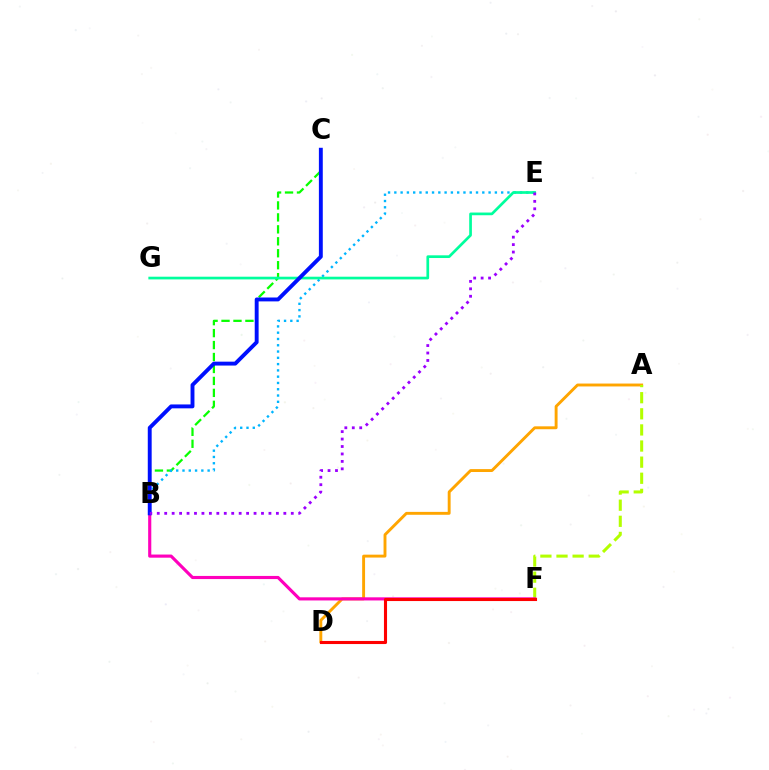{('A', 'D'): [{'color': '#ffa500', 'line_style': 'solid', 'thickness': 2.09}], ('B', 'C'): [{'color': '#08ff00', 'line_style': 'dashed', 'thickness': 1.62}, {'color': '#0010ff', 'line_style': 'solid', 'thickness': 2.8}], ('B', 'E'): [{'color': '#00b5ff', 'line_style': 'dotted', 'thickness': 1.71}, {'color': '#9b00ff', 'line_style': 'dotted', 'thickness': 2.02}], ('A', 'F'): [{'color': '#b3ff00', 'line_style': 'dashed', 'thickness': 2.19}], ('E', 'G'): [{'color': '#00ff9d', 'line_style': 'solid', 'thickness': 1.94}], ('B', 'F'): [{'color': '#ff00bd', 'line_style': 'solid', 'thickness': 2.26}], ('D', 'F'): [{'color': '#ff0000', 'line_style': 'solid', 'thickness': 2.23}]}